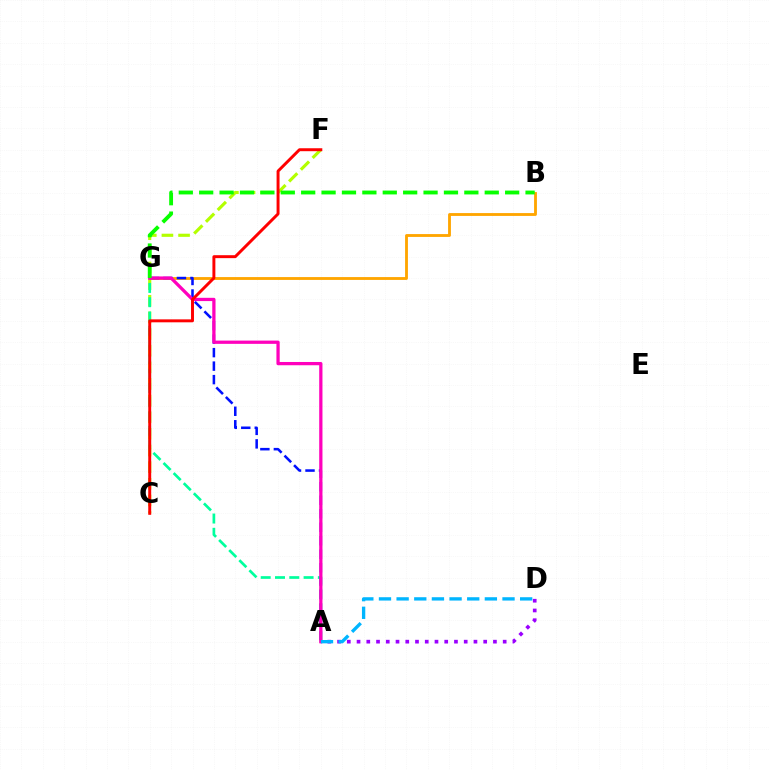{('C', 'F'): [{'color': '#b3ff00', 'line_style': 'dashed', 'thickness': 2.26}, {'color': '#ff0000', 'line_style': 'solid', 'thickness': 2.12}], ('A', 'D'): [{'color': '#9b00ff', 'line_style': 'dotted', 'thickness': 2.65}, {'color': '#00b5ff', 'line_style': 'dashed', 'thickness': 2.4}], ('A', 'G'): [{'color': '#00ff9d', 'line_style': 'dashed', 'thickness': 1.94}, {'color': '#0010ff', 'line_style': 'dashed', 'thickness': 1.83}, {'color': '#ff00bd', 'line_style': 'solid', 'thickness': 2.35}], ('B', 'G'): [{'color': '#ffa500', 'line_style': 'solid', 'thickness': 2.05}, {'color': '#08ff00', 'line_style': 'dashed', 'thickness': 2.77}]}